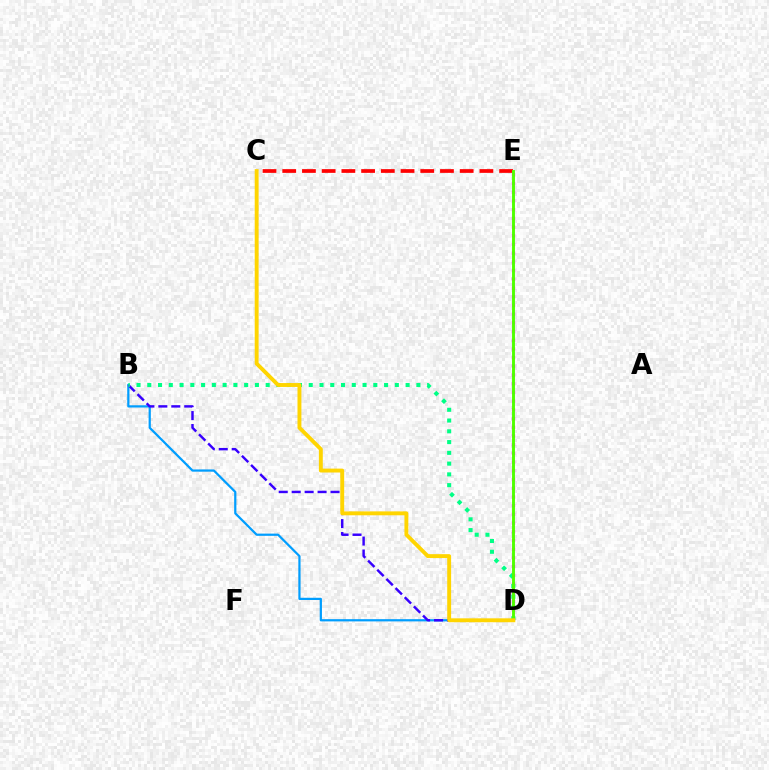{('B', 'D'): [{'color': '#009eff', 'line_style': 'solid', 'thickness': 1.6}, {'color': '#3700ff', 'line_style': 'dashed', 'thickness': 1.76}, {'color': '#00ff86', 'line_style': 'dotted', 'thickness': 2.92}], ('D', 'E'): [{'color': '#ff00ed', 'line_style': 'dotted', 'thickness': 2.37}, {'color': '#4fff00', 'line_style': 'solid', 'thickness': 2.09}], ('C', 'E'): [{'color': '#ff0000', 'line_style': 'dashed', 'thickness': 2.68}], ('C', 'D'): [{'color': '#ffd500', 'line_style': 'solid', 'thickness': 2.81}]}